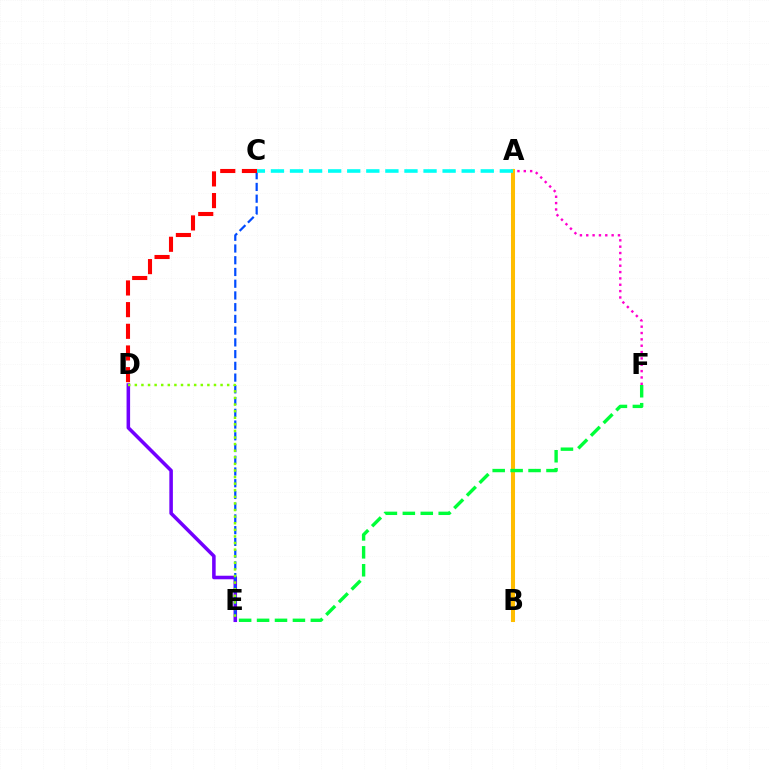{('D', 'E'): [{'color': '#7200ff', 'line_style': 'solid', 'thickness': 2.55}, {'color': '#84ff00', 'line_style': 'dotted', 'thickness': 1.79}], ('A', 'F'): [{'color': '#ff00cf', 'line_style': 'dotted', 'thickness': 1.72}], ('A', 'B'): [{'color': '#ffbd00', 'line_style': 'solid', 'thickness': 2.92}], ('E', 'F'): [{'color': '#00ff39', 'line_style': 'dashed', 'thickness': 2.44}], ('C', 'E'): [{'color': '#004bff', 'line_style': 'dashed', 'thickness': 1.59}], ('A', 'C'): [{'color': '#00fff6', 'line_style': 'dashed', 'thickness': 2.59}], ('C', 'D'): [{'color': '#ff0000', 'line_style': 'dashed', 'thickness': 2.94}]}